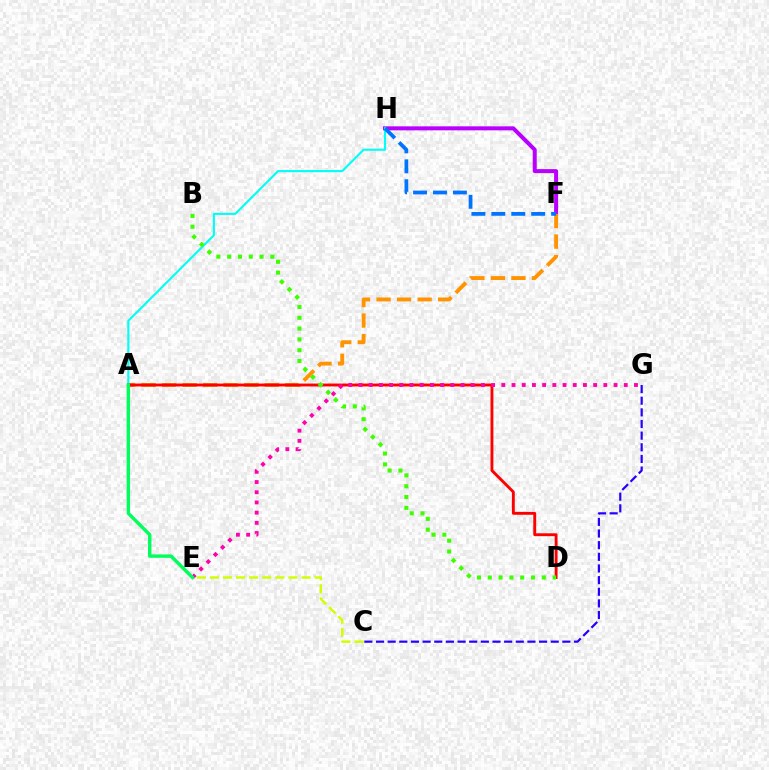{('F', 'H'): [{'color': '#b900ff', 'line_style': 'solid', 'thickness': 2.89}, {'color': '#0074ff', 'line_style': 'dashed', 'thickness': 2.71}], ('A', 'F'): [{'color': '#ff9400', 'line_style': 'dashed', 'thickness': 2.79}], ('C', 'E'): [{'color': '#d1ff00', 'line_style': 'dashed', 'thickness': 1.78}], ('A', 'H'): [{'color': '#00fff6', 'line_style': 'solid', 'thickness': 1.53}], ('C', 'G'): [{'color': '#2500ff', 'line_style': 'dashed', 'thickness': 1.58}], ('A', 'D'): [{'color': '#ff0000', 'line_style': 'solid', 'thickness': 2.07}], ('E', 'G'): [{'color': '#ff00ac', 'line_style': 'dotted', 'thickness': 2.77}], ('B', 'D'): [{'color': '#3dff00', 'line_style': 'dotted', 'thickness': 2.94}], ('A', 'E'): [{'color': '#00ff5c', 'line_style': 'solid', 'thickness': 2.44}]}